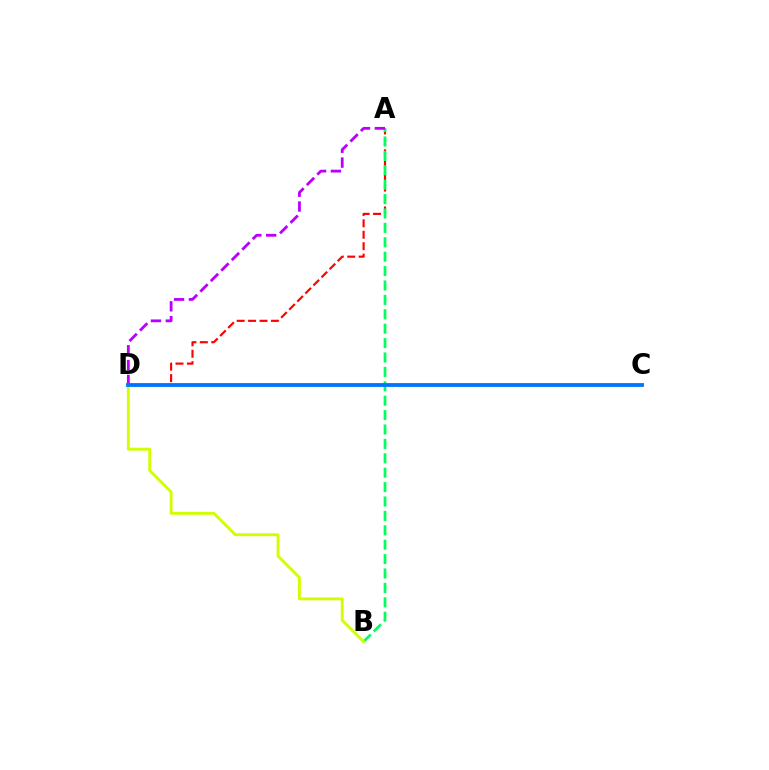{('A', 'D'): [{'color': '#ff0000', 'line_style': 'dashed', 'thickness': 1.55}, {'color': '#b900ff', 'line_style': 'dashed', 'thickness': 2.02}], ('A', 'B'): [{'color': '#00ff5c', 'line_style': 'dashed', 'thickness': 1.96}], ('B', 'D'): [{'color': '#d1ff00', 'line_style': 'solid', 'thickness': 2.08}], ('C', 'D'): [{'color': '#0074ff', 'line_style': 'solid', 'thickness': 2.74}]}